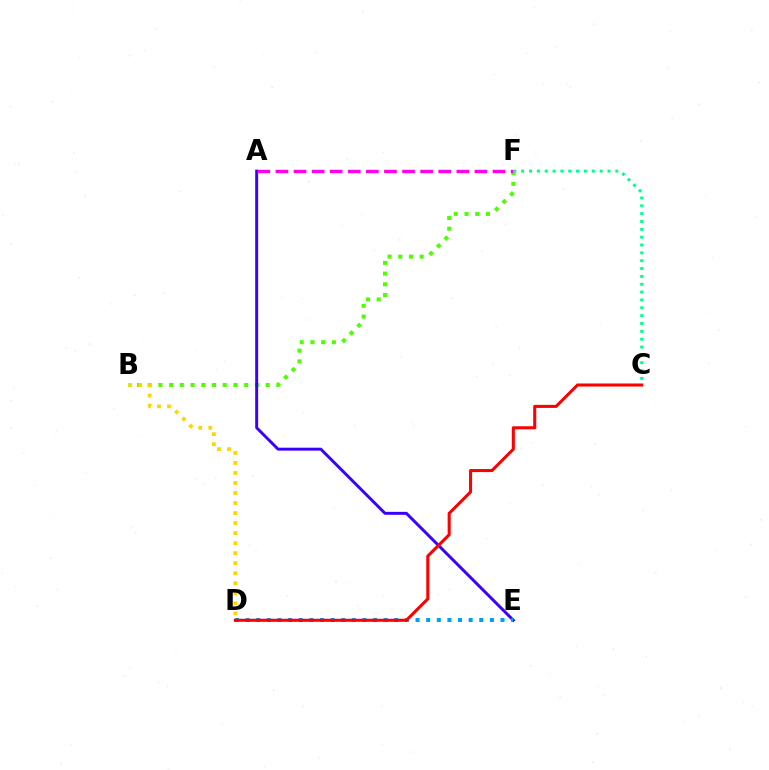{('B', 'F'): [{'color': '#4fff00', 'line_style': 'dotted', 'thickness': 2.91}], ('A', 'E'): [{'color': '#3700ff', 'line_style': 'solid', 'thickness': 2.11}], ('D', 'E'): [{'color': '#009eff', 'line_style': 'dotted', 'thickness': 2.89}], ('A', 'F'): [{'color': '#ff00ed', 'line_style': 'dashed', 'thickness': 2.46}], ('B', 'D'): [{'color': '#ffd500', 'line_style': 'dotted', 'thickness': 2.72}], ('C', 'F'): [{'color': '#00ff86', 'line_style': 'dotted', 'thickness': 2.13}], ('C', 'D'): [{'color': '#ff0000', 'line_style': 'solid', 'thickness': 2.2}]}